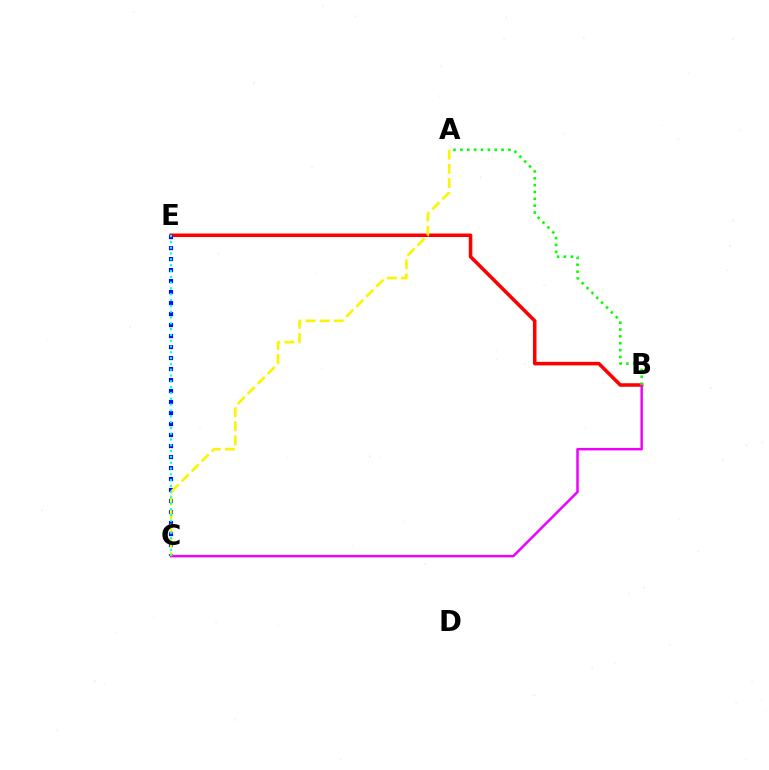{('B', 'E'): [{'color': '#ff0000', 'line_style': 'solid', 'thickness': 2.54}], ('C', 'E'): [{'color': '#0010ff', 'line_style': 'dotted', 'thickness': 2.99}, {'color': '#00fff6', 'line_style': 'dotted', 'thickness': 1.58}], ('B', 'C'): [{'color': '#ee00ff', 'line_style': 'solid', 'thickness': 1.78}], ('A', 'C'): [{'color': '#fcf500', 'line_style': 'dashed', 'thickness': 1.92}], ('A', 'B'): [{'color': '#08ff00', 'line_style': 'dotted', 'thickness': 1.87}]}